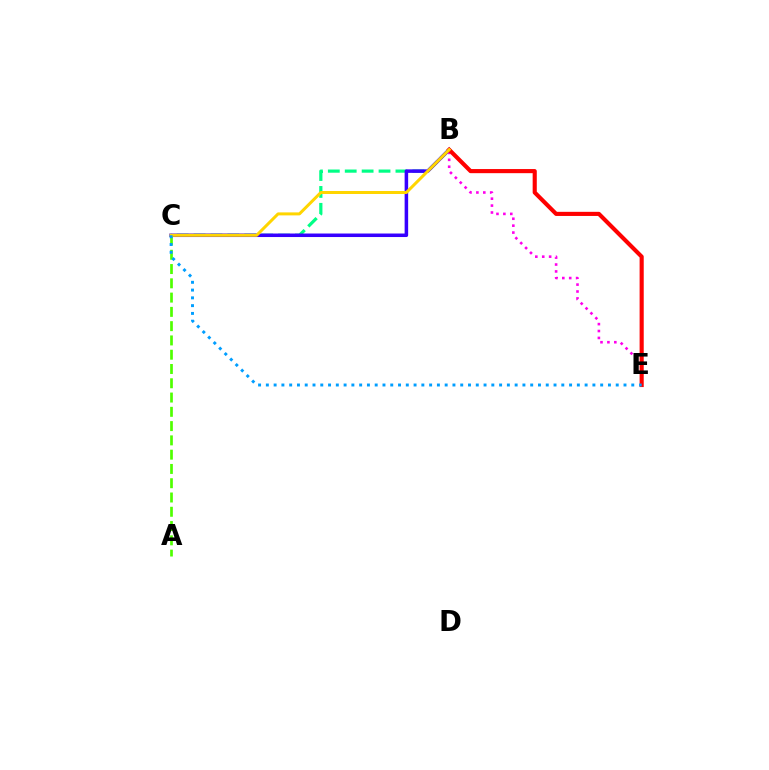{('B', 'C'): [{'color': '#00ff86', 'line_style': 'dashed', 'thickness': 2.3}, {'color': '#3700ff', 'line_style': 'solid', 'thickness': 2.54}, {'color': '#ffd500', 'line_style': 'solid', 'thickness': 2.16}], ('B', 'E'): [{'color': '#ff00ed', 'line_style': 'dotted', 'thickness': 1.88}, {'color': '#ff0000', 'line_style': 'solid', 'thickness': 2.97}], ('A', 'C'): [{'color': '#4fff00', 'line_style': 'dashed', 'thickness': 1.94}], ('C', 'E'): [{'color': '#009eff', 'line_style': 'dotted', 'thickness': 2.11}]}